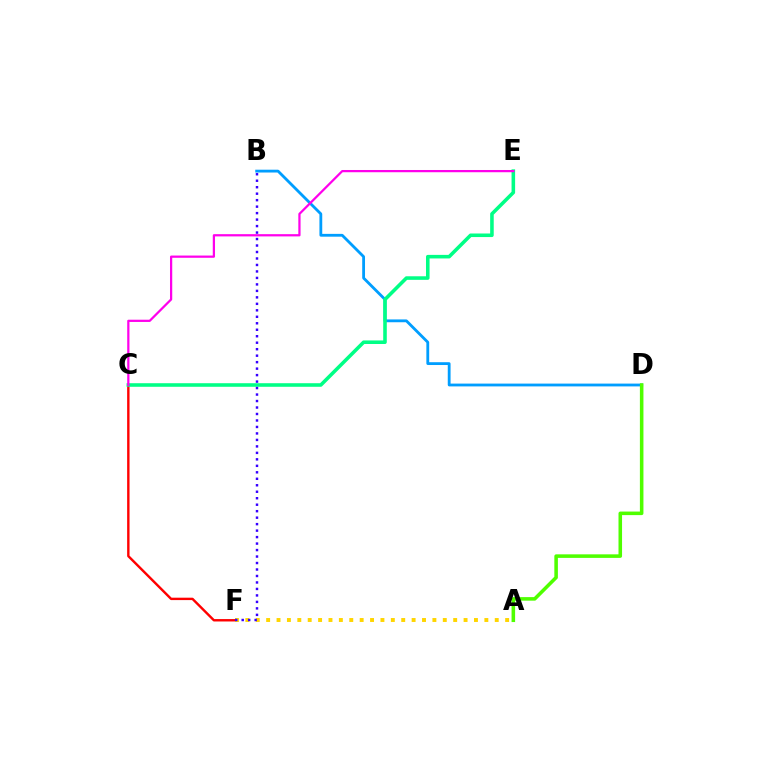{('B', 'D'): [{'color': '#009eff', 'line_style': 'solid', 'thickness': 2.02}], ('C', 'F'): [{'color': '#ff0000', 'line_style': 'solid', 'thickness': 1.73}], ('C', 'E'): [{'color': '#00ff86', 'line_style': 'solid', 'thickness': 2.57}, {'color': '#ff00ed', 'line_style': 'solid', 'thickness': 1.61}], ('A', 'F'): [{'color': '#ffd500', 'line_style': 'dotted', 'thickness': 2.82}], ('B', 'F'): [{'color': '#3700ff', 'line_style': 'dotted', 'thickness': 1.76}], ('A', 'D'): [{'color': '#4fff00', 'line_style': 'solid', 'thickness': 2.56}]}